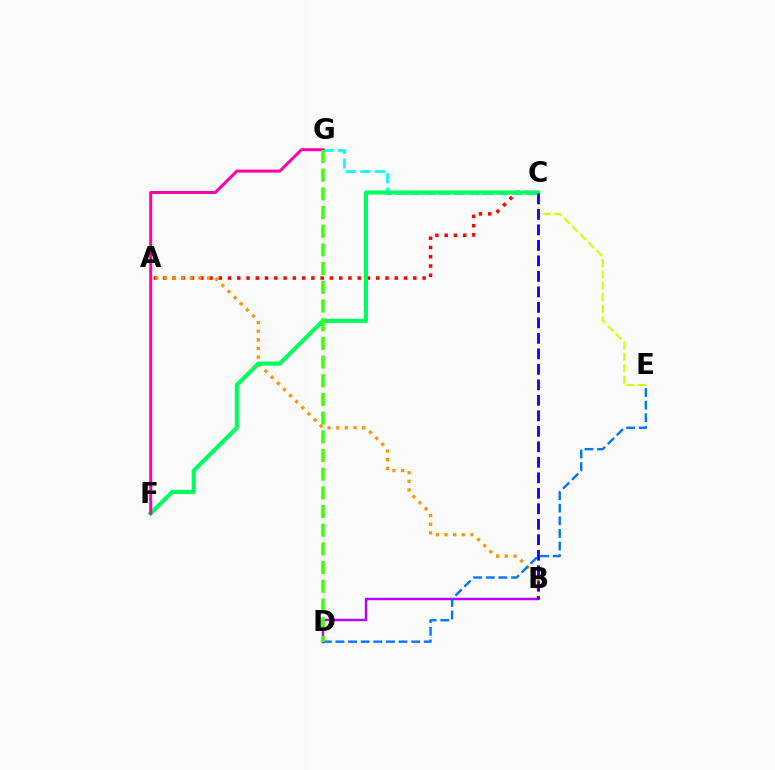{('A', 'C'): [{'color': '#ff0000', 'line_style': 'dotted', 'thickness': 2.52}], ('A', 'B'): [{'color': '#ff9400', 'line_style': 'dotted', 'thickness': 2.35}], ('C', 'E'): [{'color': '#d1ff00', 'line_style': 'dashed', 'thickness': 1.55}], ('C', 'G'): [{'color': '#00fff6', 'line_style': 'dashed', 'thickness': 1.96}], ('B', 'D'): [{'color': '#b900ff', 'line_style': 'solid', 'thickness': 1.75}], ('C', 'F'): [{'color': '#00ff5c', 'line_style': 'solid', 'thickness': 2.94}], ('D', 'E'): [{'color': '#0074ff', 'line_style': 'dashed', 'thickness': 1.71}], ('B', 'C'): [{'color': '#2500ff', 'line_style': 'dashed', 'thickness': 2.1}], ('F', 'G'): [{'color': '#ff00ac', 'line_style': 'solid', 'thickness': 2.15}], ('D', 'G'): [{'color': '#3dff00', 'line_style': 'dashed', 'thickness': 2.54}]}